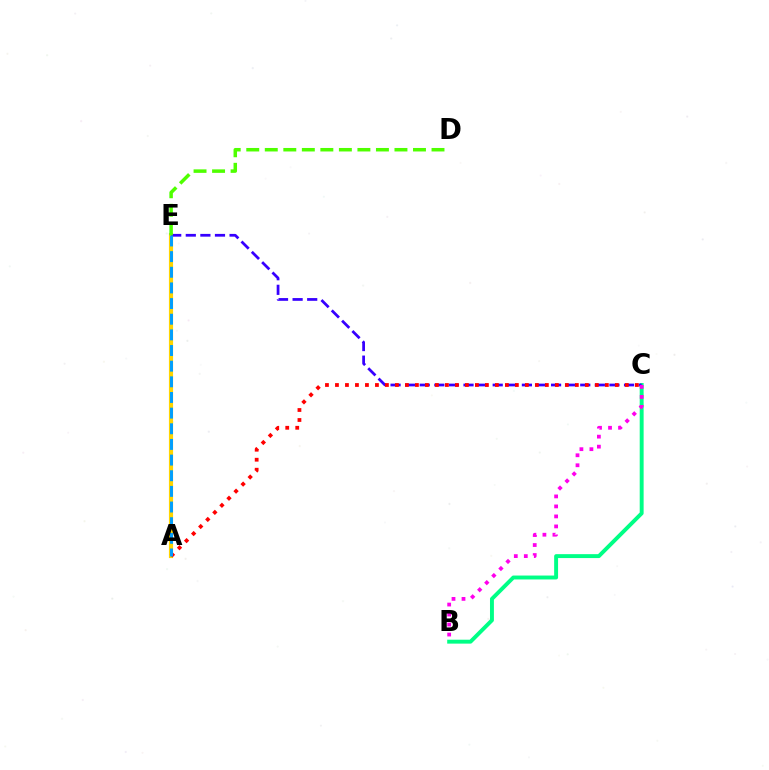{('B', 'C'): [{'color': '#00ff86', 'line_style': 'solid', 'thickness': 2.82}, {'color': '#ff00ed', 'line_style': 'dotted', 'thickness': 2.72}], ('A', 'E'): [{'color': '#ffd500', 'line_style': 'solid', 'thickness': 3.0}, {'color': '#009eff', 'line_style': 'dashed', 'thickness': 2.13}], ('C', 'E'): [{'color': '#3700ff', 'line_style': 'dashed', 'thickness': 1.98}], ('A', 'C'): [{'color': '#ff0000', 'line_style': 'dotted', 'thickness': 2.72}], ('D', 'E'): [{'color': '#4fff00', 'line_style': 'dashed', 'thickness': 2.52}]}